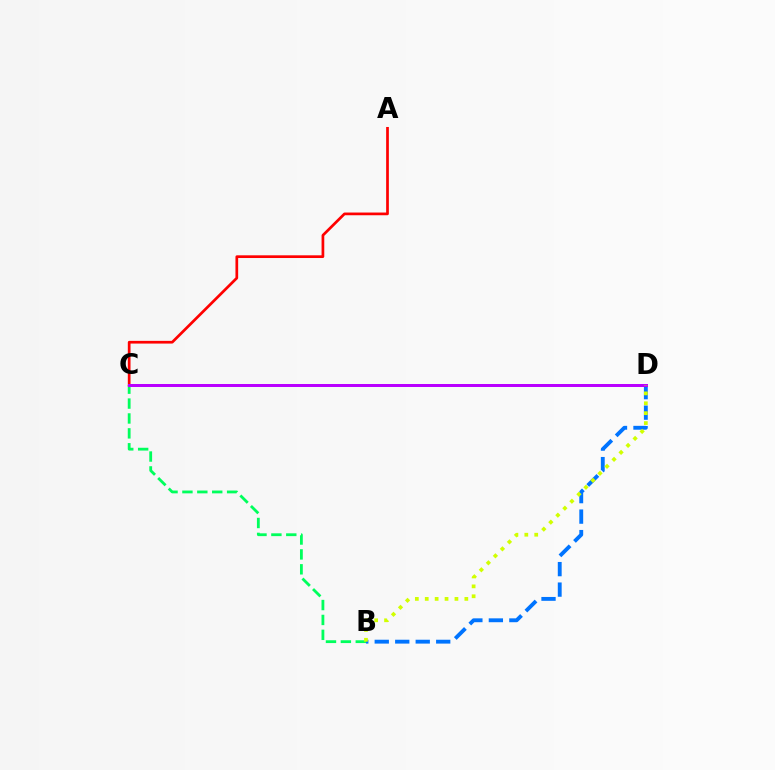{('B', 'D'): [{'color': '#0074ff', 'line_style': 'dashed', 'thickness': 2.78}, {'color': '#d1ff00', 'line_style': 'dotted', 'thickness': 2.69}], ('B', 'C'): [{'color': '#00ff5c', 'line_style': 'dashed', 'thickness': 2.02}], ('A', 'C'): [{'color': '#ff0000', 'line_style': 'solid', 'thickness': 1.95}], ('C', 'D'): [{'color': '#b900ff', 'line_style': 'solid', 'thickness': 2.15}]}